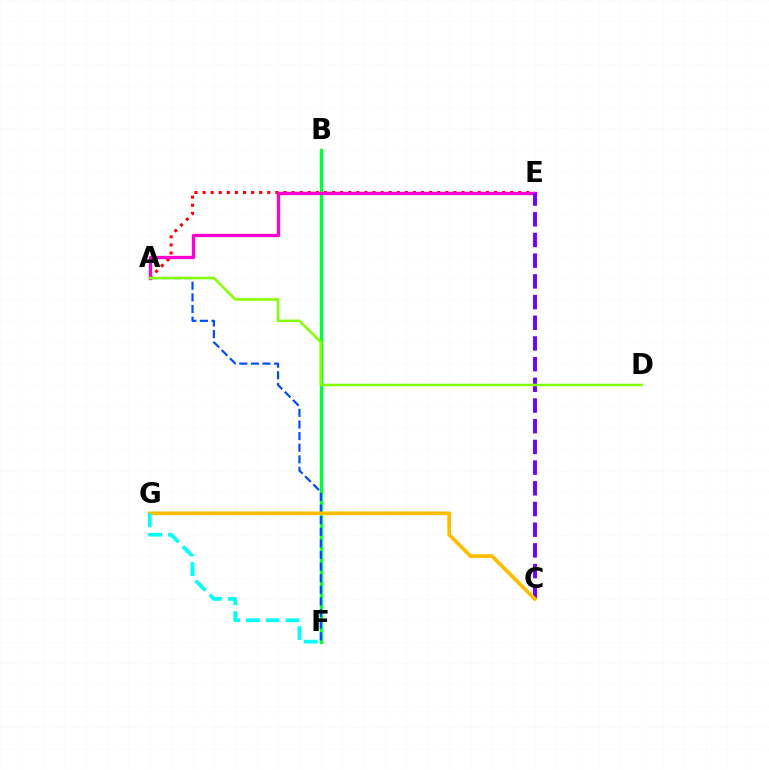{('B', 'F'): [{'color': '#00ff39', 'line_style': 'solid', 'thickness': 2.41}], ('A', 'E'): [{'color': '#ff0000', 'line_style': 'dotted', 'thickness': 2.2}, {'color': '#ff00cf', 'line_style': 'solid', 'thickness': 2.38}], ('C', 'E'): [{'color': '#7200ff', 'line_style': 'dashed', 'thickness': 2.81}], ('A', 'F'): [{'color': '#004bff', 'line_style': 'dashed', 'thickness': 1.58}], ('C', 'G'): [{'color': '#ffbd00', 'line_style': 'solid', 'thickness': 2.68}], ('F', 'G'): [{'color': '#00fff6', 'line_style': 'dashed', 'thickness': 2.69}], ('A', 'D'): [{'color': '#84ff00', 'line_style': 'solid', 'thickness': 1.81}]}